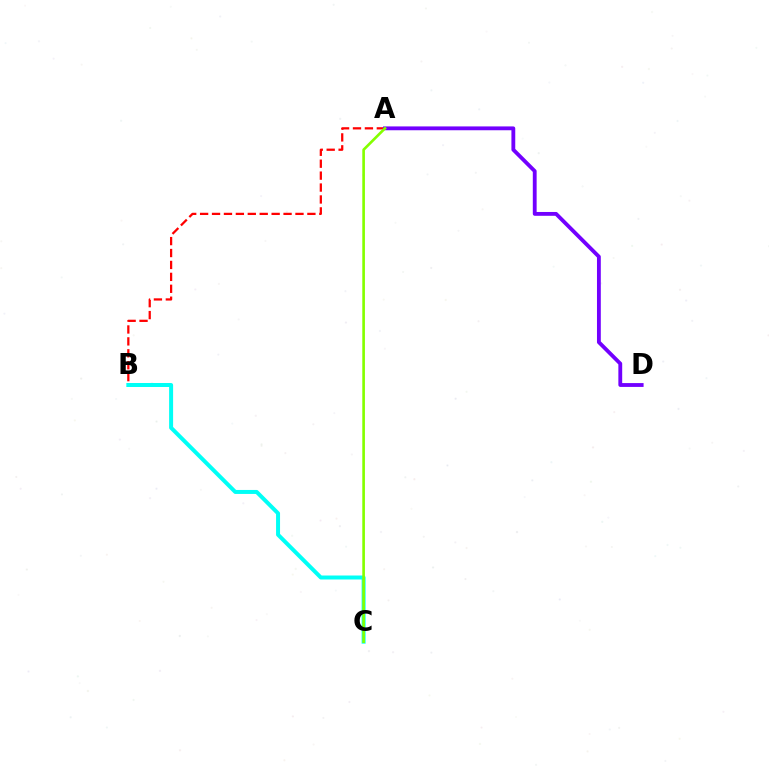{('A', 'B'): [{'color': '#ff0000', 'line_style': 'dashed', 'thickness': 1.62}], ('A', 'D'): [{'color': '#7200ff', 'line_style': 'solid', 'thickness': 2.76}], ('B', 'C'): [{'color': '#00fff6', 'line_style': 'solid', 'thickness': 2.87}], ('A', 'C'): [{'color': '#84ff00', 'line_style': 'solid', 'thickness': 1.9}]}